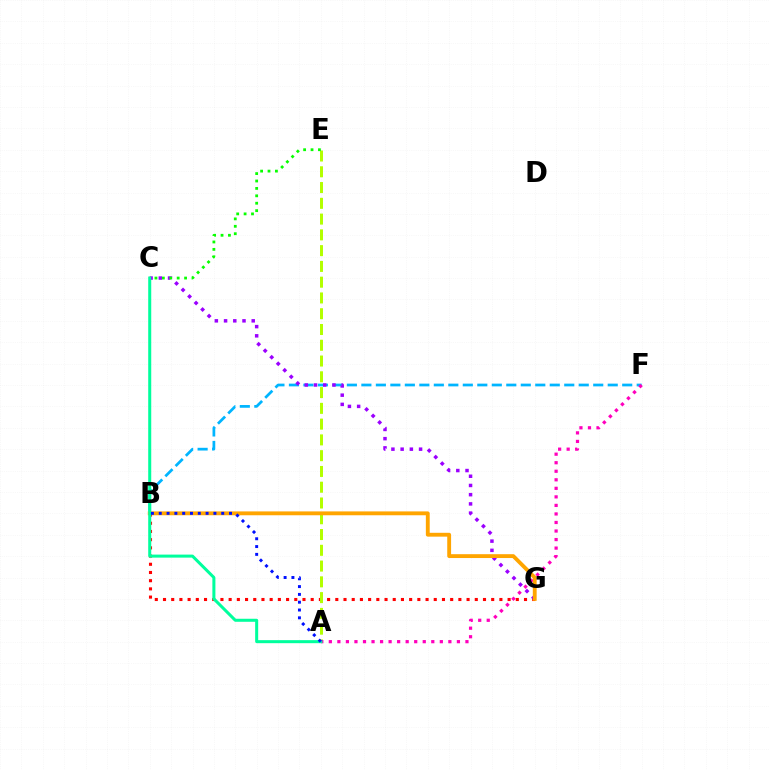{('B', 'G'): [{'color': '#ff0000', 'line_style': 'dotted', 'thickness': 2.23}, {'color': '#ffa500', 'line_style': 'solid', 'thickness': 2.77}], ('B', 'F'): [{'color': '#00b5ff', 'line_style': 'dashed', 'thickness': 1.97}], ('A', 'E'): [{'color': '#b3ff00', 'line_style': 'dashed', 'thickness': 2.14}], ('A', 'F'): [{'color': '#ff00bd', 'line_style': 'dotted', 'thickness': 2.32}], ('C', 'G'): [{'color': '#9b00ff', 'line_style': 'dotted', 'thickness': 2.5}], ('C', 'E'): [{'color': '#08ff00', 'line_style': 'dotted', 'thickness': 2.01}], ('A', 'C'): [{'color': '#00ff9d', 'line_style': 'solid', 'thickness': 2.18}], ('A', 'B'): [{'color': '#0010ff', 'line_style': 'dotted', 'thickness': 2.12}]}